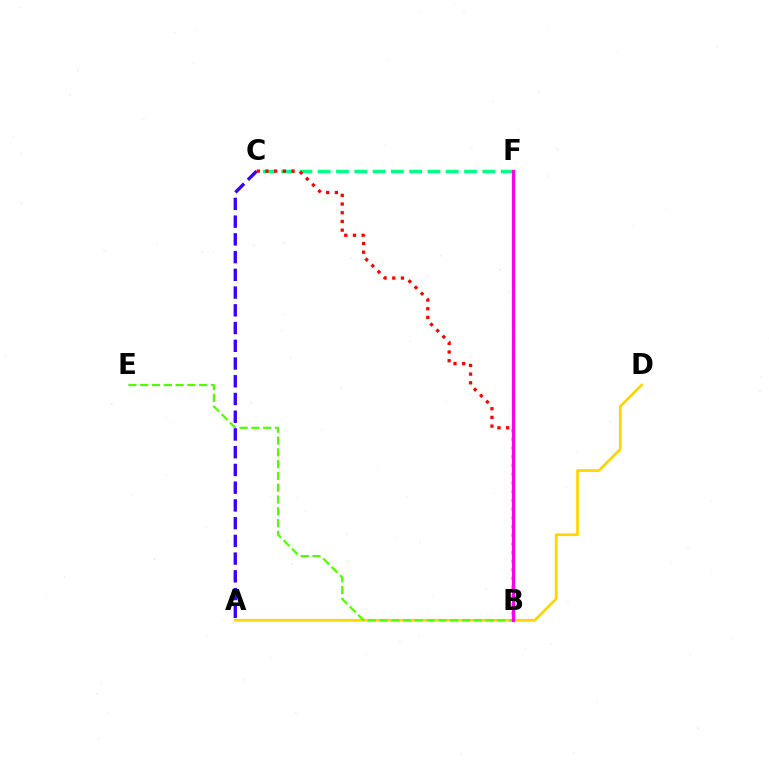{('B', 'F'): [{'color': '#009eff', 'line_style': 'dotted', 'thickness': 2.23}, {'color': '#ff00ed', 'line_style': 'solid', 'thickness': 2.3}], ('A', 'D'): [{'color': '#ffd500', 'line_style': 'solid', 'thickness': 1.95}], ('B', 'E'): [{'color': '#4fff00', 'line_style': 'dashed', 'thickness': 1.6}], ('A', 'C'): [{'color': '#3700ff', 'line_style': 'dashed', 'thickness': 2.41}], ('C', 'F'): [{'color': '#00ff86', 'line_style': 'dashed', 'thickness': 2.49}], ('B', 'C'): [{'color': '#ff0000', 'line_style': 'dotted', 'thickness': 2.36}]}